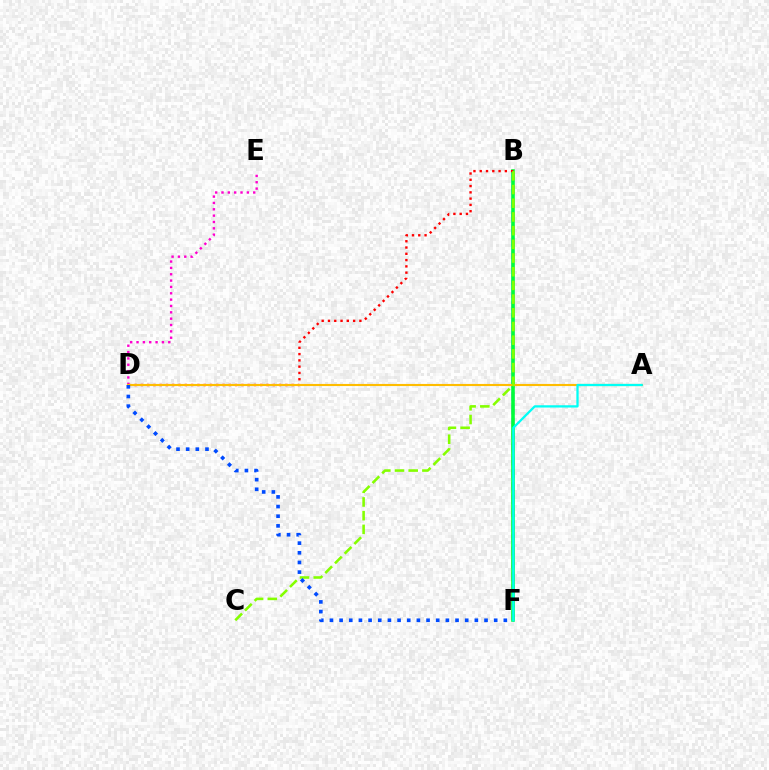{('B', 'F'): [{'color': '#7200ff', 'line_style': 'dashed', 'thickness': 1.75}, {'color': '#00ff39', 'line_style': 'solid', 'thickness': 2.58}], ('D', 'E'): [{'color': '#ff00cf', 'line_style': 'dotted', 'thickness': 1.72}], ('B', 'D'): [{'color': '#ff0000', 'line_style': 'dotted', 'thickness': 1.71}], ('A', 'D'): [{'color': '#ffbd00', 'line_style': 'solid', 'thickness': 1.53}], ('B', 'C'): [{'color': '#84ff00', 'line_style': 'dashed', 'thickness': 1.86}], ('D', 'F'): [{'color': '#004bff', 'line_style': 'dotted', 'thickness': 2.62}], ('A', 'F'): [{'color': '#00fff6', 'line_style': 'solid', 'thickness': 1.63}]}